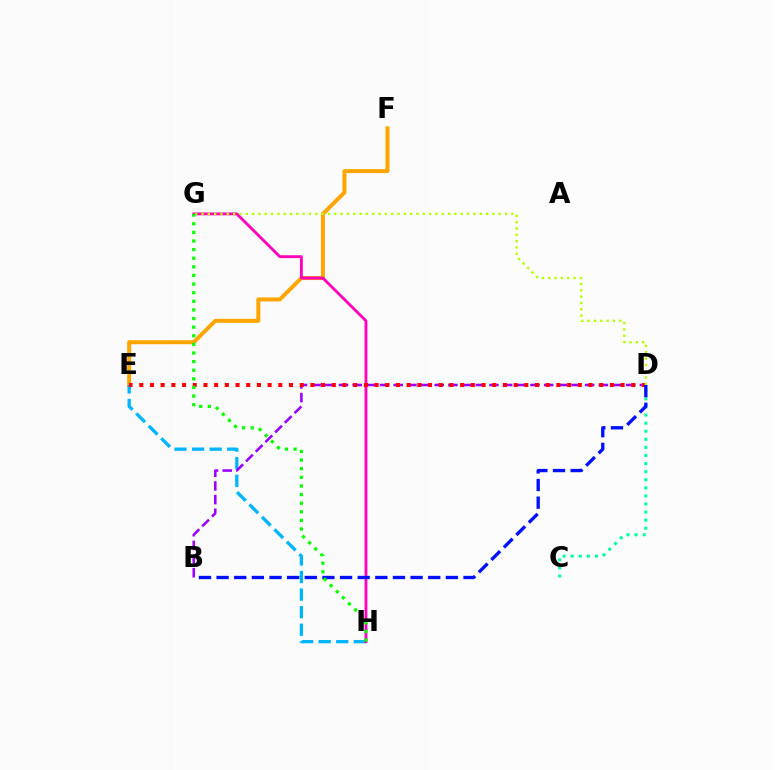{('E', 'F'): [{'color': '#ffa500', 'line_style': 'solid', 'thickness': 2.87}], ('E', 'H'): [{'color': '#00b5ff', 'line_style': 'dashed', 'thickness': 2.39}], ('C', 'D'): [{'color': '#00ff9d', 'line_style': 'dotted', 'thickness': 2.2}], ('G', 'H'): [{'color': '#ff00bd', 'line_style': 'solid', 'thickness': 2.05}, {'color': '#08ff00', 'line_style': 'dotted', 'thickness': 2.34}], ('B', 'D'): [{'color': '#9b00ff', 'line_style': 'dashed', 'thickness': 1.86}, {'color': '#0010ff', 'line_style': 'dashed', 'thickness': 2.4}], ('D', 'E'): [{'color': '#ff0000', 'line_style': 'dotted', 'thickness': 2.91}], ('D', 'G'): [{'color': '#b3ff00', 'line_style': 'dotted', 'thickness': 1.72}]}